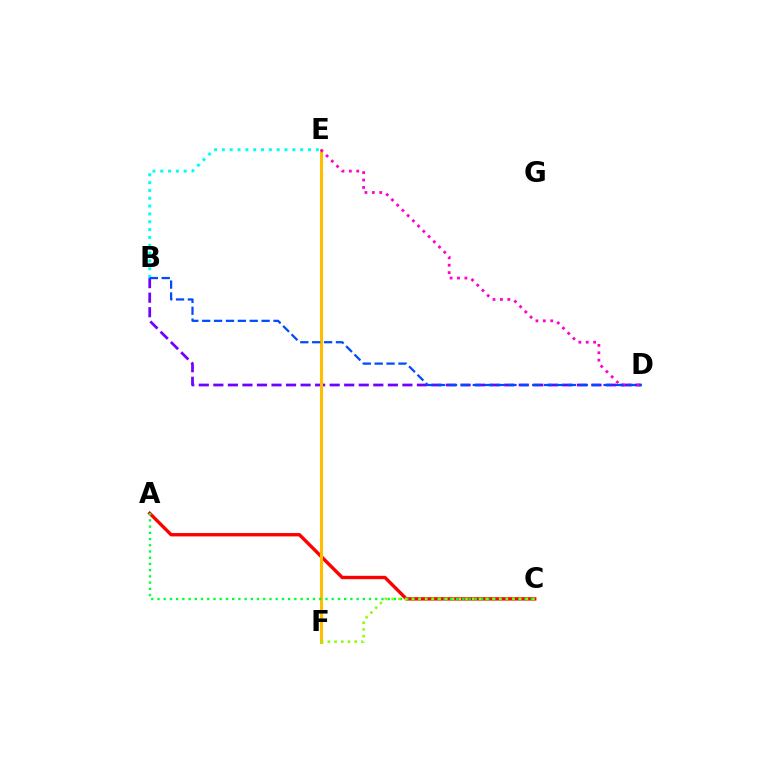{('B', 'D'): [{'color': '#7200ff', 'line_style': 'dashed', 'thickness': 1.98}, {'color': '#004bff', 'line_style': 'dashed', 'thickness': 1.61}], ('A', 'C'): [{'color': '#ff0000', 'line_style': 'solid', 'thickness': 2.43}, {'color': '#00ff39', 'line_style': 'dotted', 'thickness': 1.69}], ('E', 'F'): [{'color': '#ffbd00', 'line_style': 'solid', 'thickness': 2.22}], ('C', 'F'): [{'color': '#84ff00', 'line_style': 'dotted', 'thickness': 1.83}], ('B', 'E'): [{'color': '#00fff6', 'line_style': 'dotted', 'thickness': 2.13}], ('D', 'E'): [{'color': '#ff00cf', 'line_style': 'dotted', 'thickness': 2.01}]}